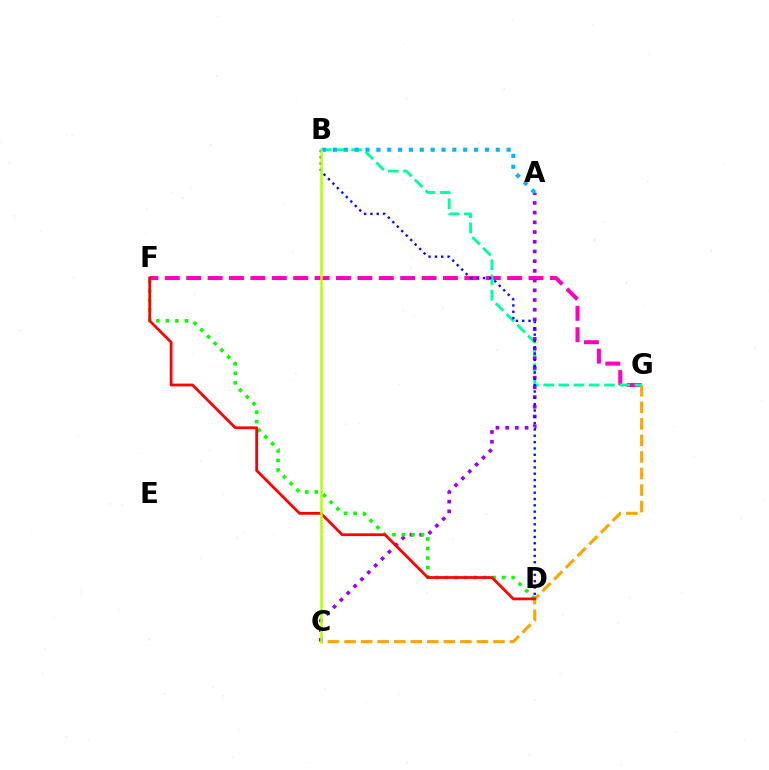{('F', 'G'): [{'color': '#ff00bd', 'line_style': 'dashed', 'thickness': 2.91}], ('C', 'G'): [{'color': '#ffa500', 'line_style': 'dashed', 'thickness': 2.25}], ('B', 'G'): [{'color': '#00ff9d', 'line_style': 'dashed', 'thickness': 2.06}], ('A', 'C'): [{'color': '#9b00ff', 'line_style': 'dotted', 'thickness': 2.64}], ('D', 'F'): [{'color': '#08ff00', 'line_style': 'dotted', 'thickness': 2.59}, {'color': '#ff0000', 'line_style': 'solid', 'thickness': 1.99}], ('B', 'D'): [{'color': '#0010ff', 'line_style': 'dotted', 'thickness': 1.72}], ('A', 'B'): [{'color': '#00b5ff', 'line_style': 'dotted', 'thickness': 2.95}], ('B', 'C'): [{'color': '#b3ff00', 'line_style': 'solid', 'thickness': 1.8}]}